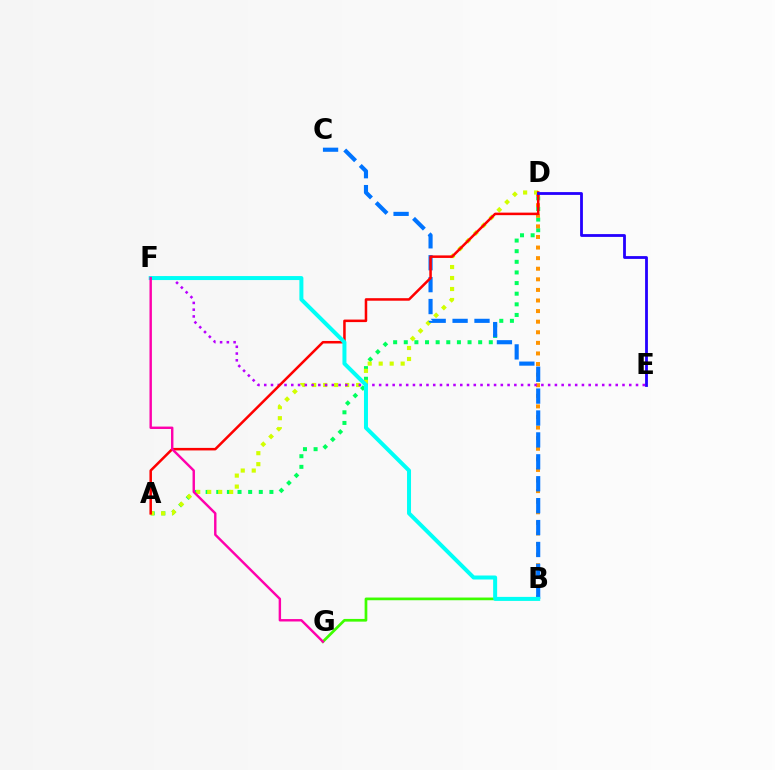{('B', 'G'): [{'color': '#3dff00', 'line_style': 'solid', 'thickness': 1.95}], ('A', 'D'): [{'color': '#00ff5c', 'line_style': 'dotted', 'thickness': 2.89}, {'color': '#d1ff00', 'line_style': 'dotted', 'thickness': 2.99}, {'color': '#ff0000', 'line_style': 'solid', 'thickness': 1.82}], ('B', 'D'): [{'color': '#ff9400', 'line_style': 'dotted', 'thickness': 2.88}], ('B', 'C'): [{'color': '#0074ff', 'line_style': 'dashed', 'thickness': 2.98}], ('E', 'F'): [{'color': '#b900ff', 'line_style': 'dotted', 'thickness': 1.84}], ('D', 'E'): [{'color': '#2500ff', 'line_style': 'solid', 'thickness': 2.02}], ('B', 'F'): [{'color': '#00fff6', 'line_style': 'solid', 'thickness': 2.88}], ('F', 'G'): [{'color': '#ff00ac', 'line_style': 'solid', 'thickness': 1.74}]}